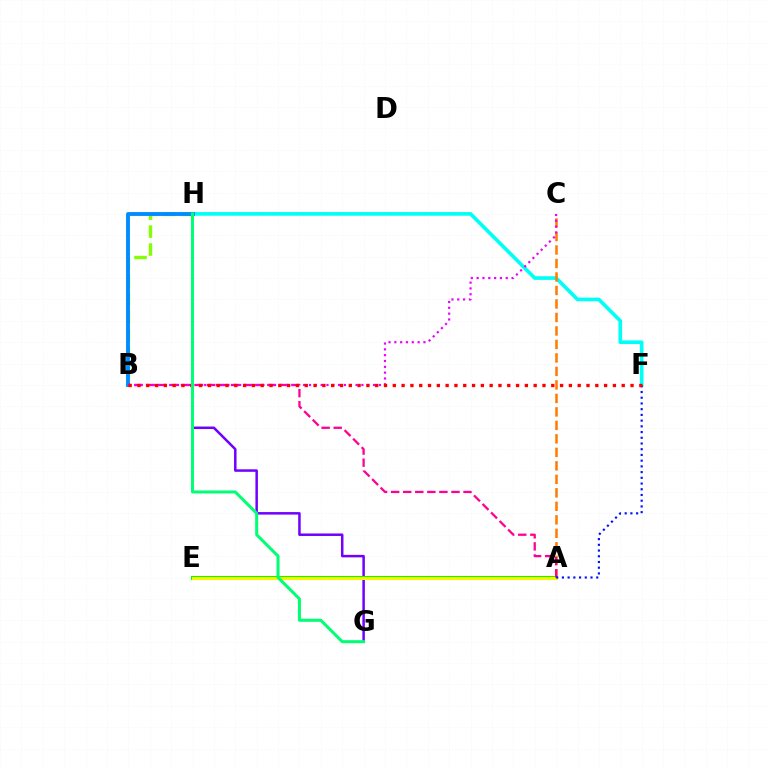{('F', 'H'): [{'color': '#00fff6', 'line_style': 'solid', 'thickness': 2.64}], ('G', 'H'): [{'color': '#7200ff', 'line_style': 'solid', 'thickness': 1.8}, {'color': '#00ff74', 'line_style': 'solid', 'thickness': 2.18}], ('B', 'H'): [{'color': '#84ff00', 'line_style': 'dashed', 'thickness': 2.44}, {'color': '#008cff', 'line_style': 'solid', 'thickness': 2.78}], ('A', 'E'): [{'color': '#08ff00', 'line_style': 'solid', 'thickness': 2.9}, {'color': '#fcf500', 'line_style': 'solid', 'thickness': 2.14}], ('A', 'C'): [{'color': '#ff7c00', 'line_style': 'dashed', 'thickness': 1.83}], ('A', 'B'): [{'color': '#ff0094', 'line_style': 'dashed', 'thickness': 1.64}], ('A', 'F'): [{'color': '#0010ff', 'line_style': 'dotted', 'thickness': 1.55}], ('B', 'C'): [{'color': '#ee00ff', 'line_style': 'dotted', 'thickness': 1.58}], ('B', 'F'): [{'color': '#ff0000', 'line_style': 'dotted', 'thickness': 2.39}]}